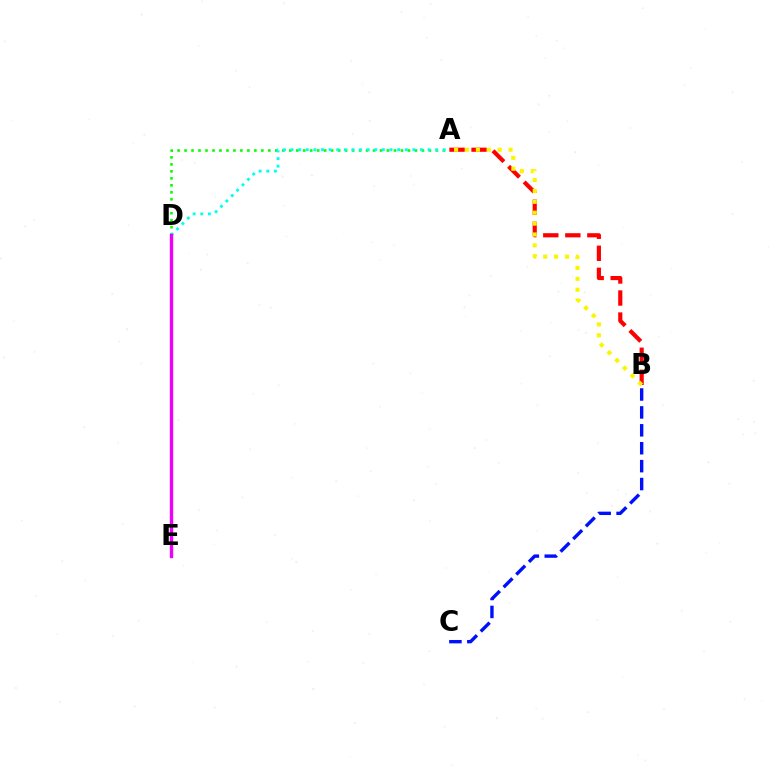{('A', 'D'): [{'color': '#08ff00', 'line_style': 'dotted', 'thickness': 1.9}, {'color': '#00fff6', 'line_style': 'dotted', 'thickness': 2.07}], ('A', 'B'): [{'color': '#ff0000', 'line_style': 'dashed', 'thickness': 2.99}, {'color': '#fcf500', 'line_style': 'dotted', 'thickness': 2.96}], ('B', 'C'): [{'color': '#0010ff', 'line_style': 'dashed', 'thickness': 2.43}], ('D', 'E'): [{'color': '#ee00ff', 'line_style': 'solid', 'thickness': 2.43}]}